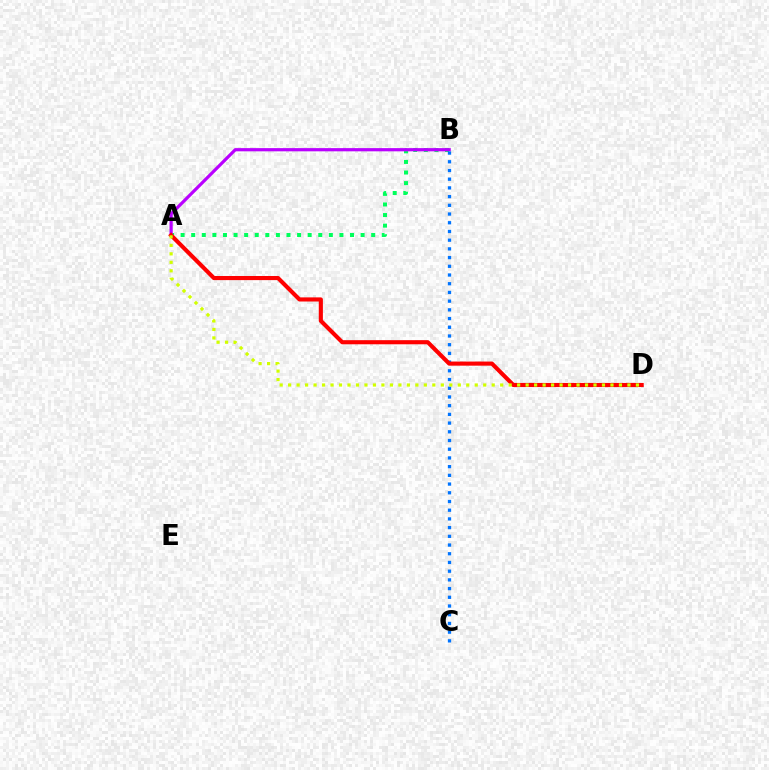{('A', 'B'): [{'color': '#00ff5c', 'line_style': 'dotted', 'thickness': 2.88}, {'color': '#b900ff', 'line_style': 'solid', 'thickness': 2.31}], ('B', 'C'): [{'color': '#0074ff', 'line_style': 'dotted', 'thickness': 2.37}], ('A', 'D'): [{'color': '#ff0000', 'line_style': 'solid', 'thickness': 2.96}, {'color': '#d1ff00', 'line_style': 'dotted', 'thickness': 2.3}]}